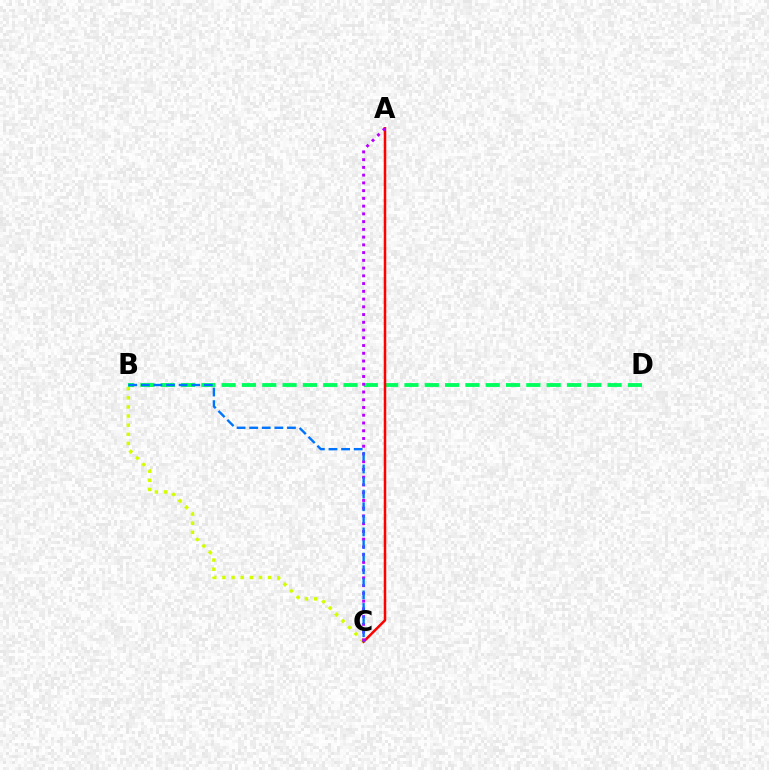{('B', 'C'): [{'color': '#d1ff00', 'line_style': 'dotted', 'thickness': 2.48}, {'color': '#0074ff', 'line_style': 'dashed', 'thickness': 1.71}], ('B', 'D'): [{'color': '#00ff5c', 'line_style': 'dashed', 'thickness': 2.76}], ('A', 'C'): [{'color': '#ff0000', 'line_style': 'solid', 'thickness': 1.81}, {'color': '#b900ff', 'line_style': 'dotted', 'thickness': 2.1}]}